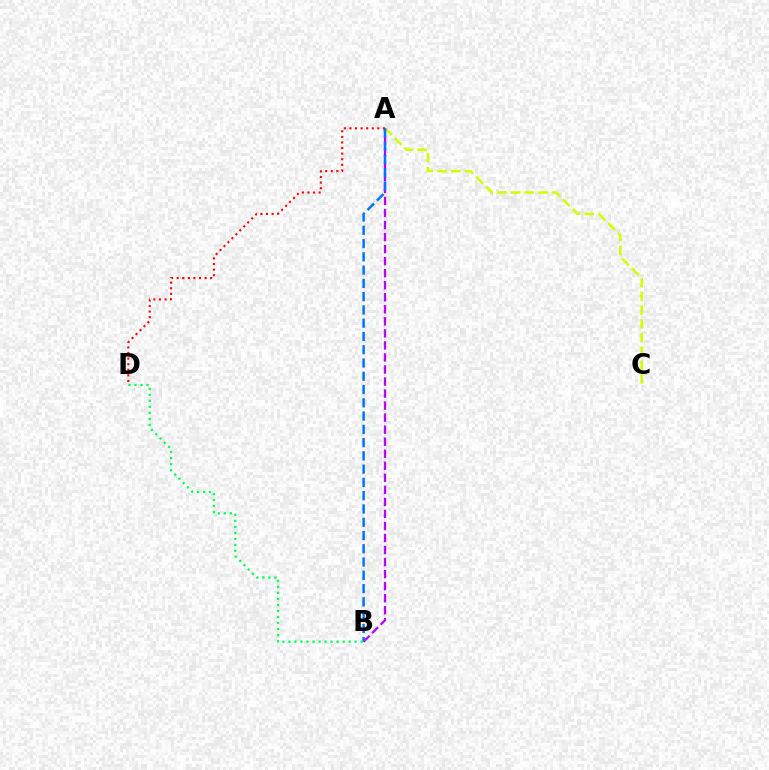{('A', 'C'): [{'color': '#d1ff00', 'line_style': 'dashed', 'thickness': 1.87}], ('A', 'B'): [{'color': '#b900ff', 'line_style': 'dashed', 'thickness': 1.64}, {'color': '#0074ff', 'line_style': 'dashed', 'thickness': 1.8}], ('A', 'D'): [{'color': '#ff0000', 'line_style': 'dotted', 'thickness': 1.52}], ('B', 'D'): [{'color': '#00ff5c', 'line_style': 'dotted', 'thickness': 1.63}]}